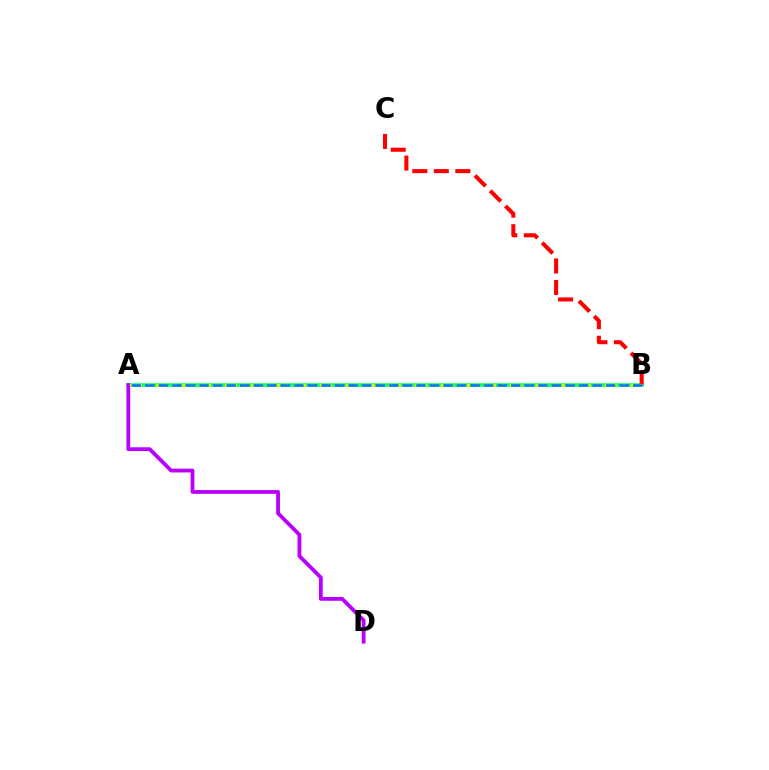{('A', 'B'): [{'color': '#00ff5c', 'line_style': 'solid', 'thickness': 2.53}, {'color': '#d1ff00', 'line_style': 'dotted', 'thickness': 2.35}, {'color': '#0074ff', 'line_style': 'dashed', 'thickness': 1.84}], ('A', 'D'): [{'color': '#b900ff', 'line_style': 'solid', 'thickness': 2.73}], ('B', 'C'): [{'color': '#ff0000', 'line_style': 'dashed', 'thickness': 2.92}]}